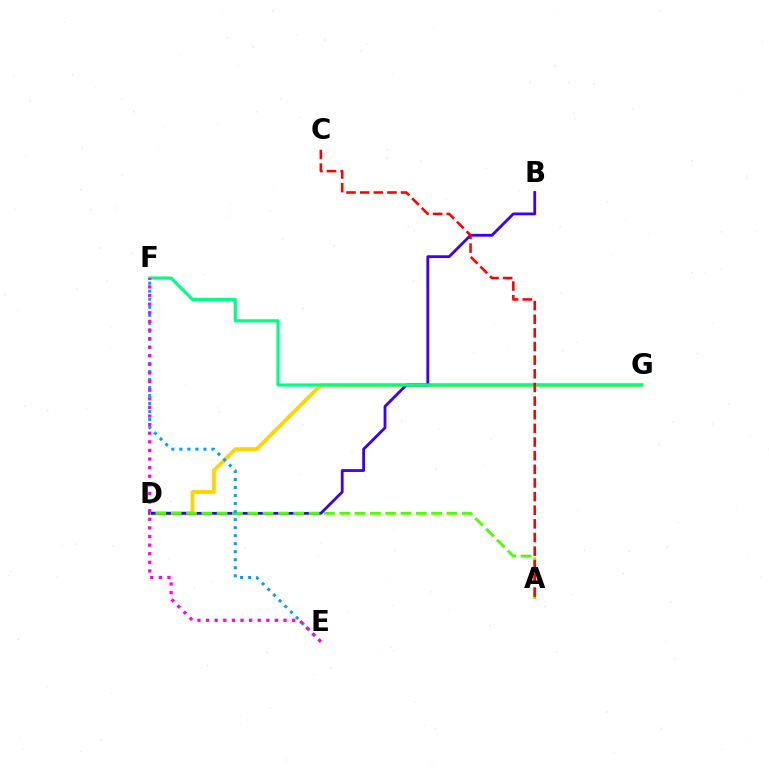{('D', 'G'): [{'color': '#ffd500', 'line_style': 'solid', 'thickness': 2.78}], ('B', 'D'): [{'color': '#3700ff', 'line_style': 'solid', 'thickness': 2.01}], ('F', 'G'): [{'color': '#00ff86', 'line_style': 'solid', 'thickness': 2.28}], ('A', 'D'): [{'color': '#4fff00', 'line_style': 'dashed', 'thickness': 2.08}], ('A', 'C'): [{'color': '#ff0000', 'line_style': 'dashed', 'thickness': 1.85}], ('E', 'F'): [{'color': '#009eff', 'line_style': 'dotted', 'thickness': 2.18}, {'color': '#ff00ed', 'line_style': 'dotted', 'thickness': 2.34}]}